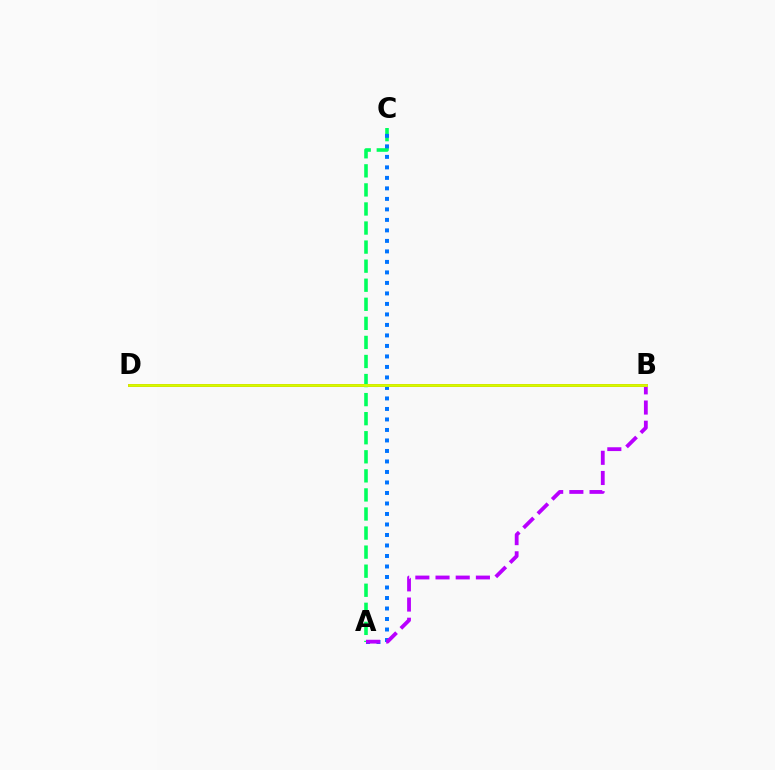{('B', 'D'): [{'color': '#ff0000', 'line_style': 'solid', 'thickness': 1.95}, {'color': '#d1ff00', 'line_style': 'solid', 'thickness': 2.0}], ('A', 'C'): [{'color': '#00ff5c', 'line_style': 'dashed', 'thickness': 2.59}, {'color': '#0074ff', 'line_style': 'dotted', 'thickness': 2.85}], ('A', 'B'): [{'color': '#b900ff', 'line_style': 'dashed', 'thickness': 2.74}]}